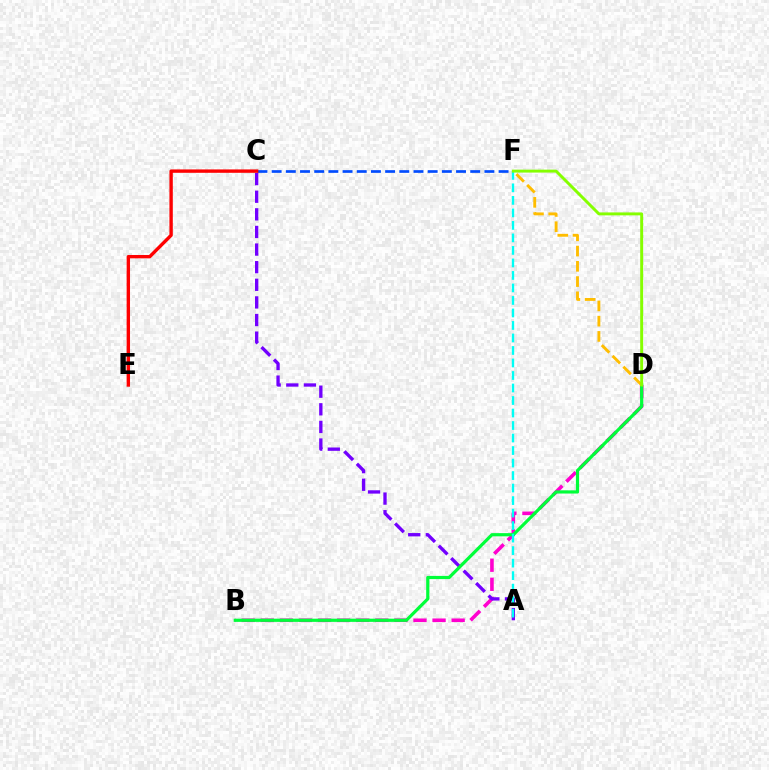{('B', 'D'): [{'color': '#ff00cf', 'line_style': 'dashed', 'thickness': 2.59}, {'color': '#00ff39', 'line_style': 'solid', 'thickness': 2.3}], ('A', 'C'): [{'color': '#7200ff', 'line_style': 'dashed', 'thickness': 2.39}], ('C', 'F'): [{'color': '#004bff', 'line_style': 'dashed', 'thickness': 1.93}], ('D', 'F'): [{'color': '#ffbd00', 'line_style': 'dashed', 'thickness': 2.07}, {'color': '#84ff00', 'line_style': 'solid', 'thickness': 2.11}], ('A', 'F'): [{'color': '#00fff6', 'line_style': 'dashed', 'thickness': 1.7}], ('C', 'E'): [{'color': '#ff0000', 'line_style': 'solid', 'thickness': 2.43}]}